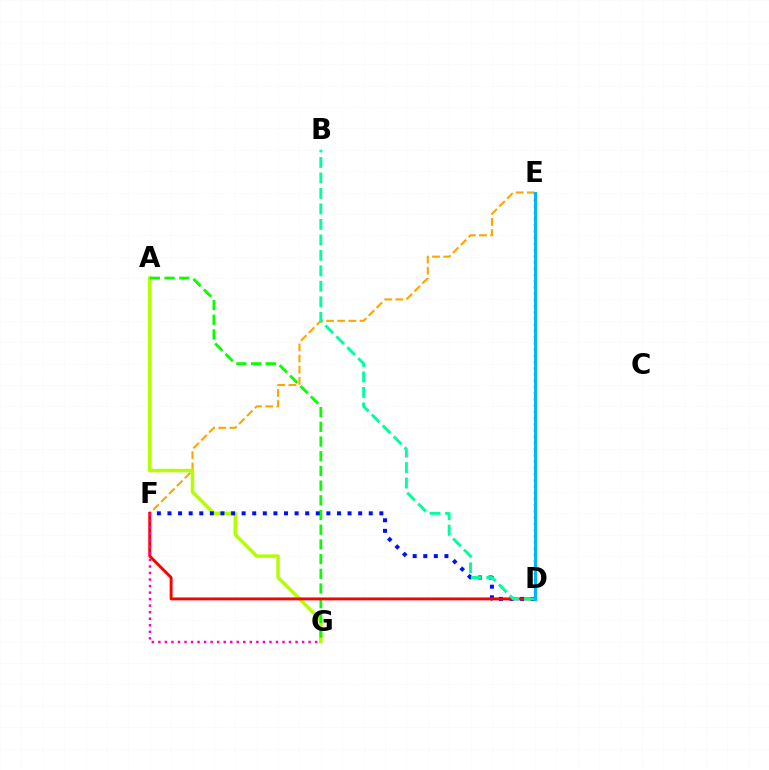{('E', 'F'): [{'color': '#ffa500', 'line_style': 'dashed', 'thickness': 1.52}], ('A', 'G'): [{'color': '#b3ff00', 'line_style': 'solid', 'thickness': 2.52}, {'color': '#08ff00', 'line_style': 'dashed', 'thickness': 2.0}], ('D', 'F'): [{'color': '#0010ff', 'line_style': 'dotted', 'thickness': 2.88}, {'color': '#ff0000', 'line_style': 'solid', 'thickness': 2.09}], ('B', 'D'): [{'color': '#00ff9d', 'line_style': 'dashed', 'thickness': 2.1}], ('F', 'G'): [{'color': '#ff00bd', 'line_style': 'dotted', 'thickness': 1.77}], ('D', 'E'): [{'color': '#9b00ff', 'line_style': 'dotted', 'thickness': 1.69}, {'color': '#00b5ff', 'line_style': 'solid', 'thickness': 2.14}]}